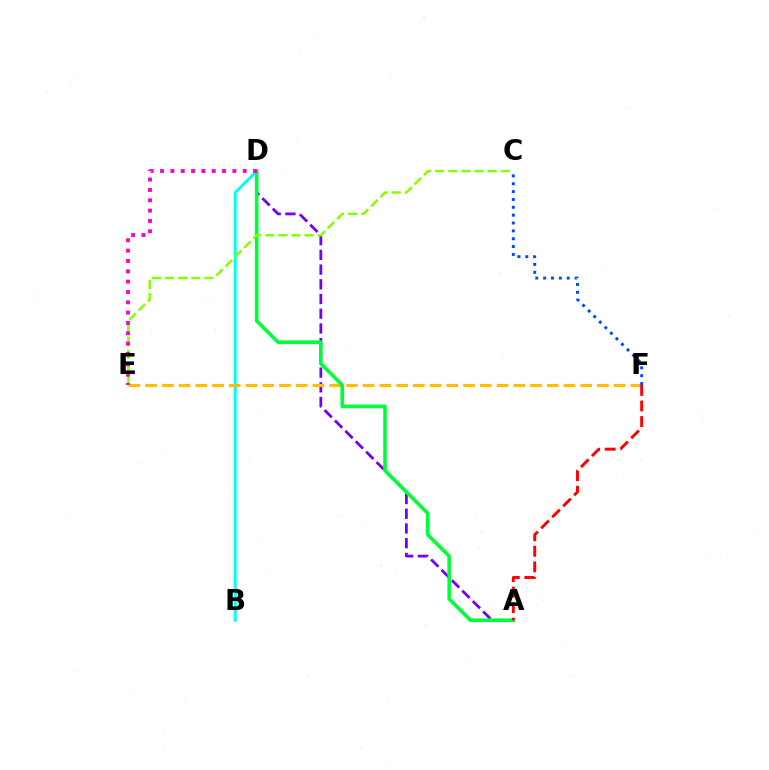{('A', 'D'): [{'color': '#7200ff', 'line_style': 'dashed', 'thickness': 2.0}, {'color': '#00ff39', 'line_style': 'solid', 'thickness': 2.6}], ('B', 'D'): [{'color': '#00fff6', 'line_style': 'solid', 'thickness': 2.12}], ('E', 'F'): [{'color': '#ffbd00', 'line_style': 'dashed', 'thickness': 2.27}], ('C', 'E'): [{'color': '#84ff00', 'line_style': 'dashed', 'thickness': 1.78}], ('D', 'E'): [{'color': '#ff00cf', 'line_style': 'dotted', 'thickness': 2.81}], ('A', 'F'): [{'color': '#ff0000', 'line_style': 'dashed', 'thickness': 2.11}], ('C', 'F'): [{'color': '#004bff', 'line_style': 'dotted', 'thickness': 2.13}]}